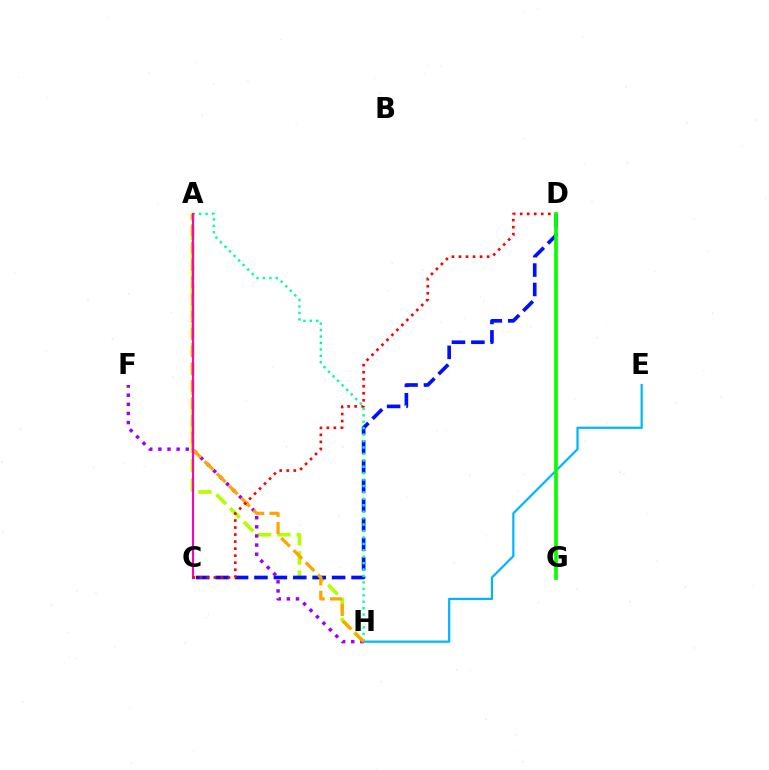{('A', 'H'): [{'color': '#b3ff00', 'line_style': 'dashed', 'thickness': 2.63}, {'color': '#00ff9d', 'line_style': 'dotted', 'thickness': 1.75}, {'color': '#ffa500', 'line_style': 'dashed', 'thickness': 2.35}], ('C', 'D'): [{'color': '#0010ff', 'line_style': 'dashed', 'thickness': 2.64}, {'color': '#ff0000', 'line_style': 'dotted', 'thickness': 1.91}], ('E', 'H'): [{'color': '#00b5ff', 'line_style': 'solid', 'thickness': 1.59}], ('F', 'H'): [{'color': '#9b00ff', 'line_style': 'dotted', 'thickness': 2.48}], ('A', 'C'): [{'color': '#ff00bd', 'line_style': 'solid', 'thickness': 1.52}], ('D', 'G'): [{'color': '#08ff00', 'line_style': 'solid', 'thickness': 2.67}]}